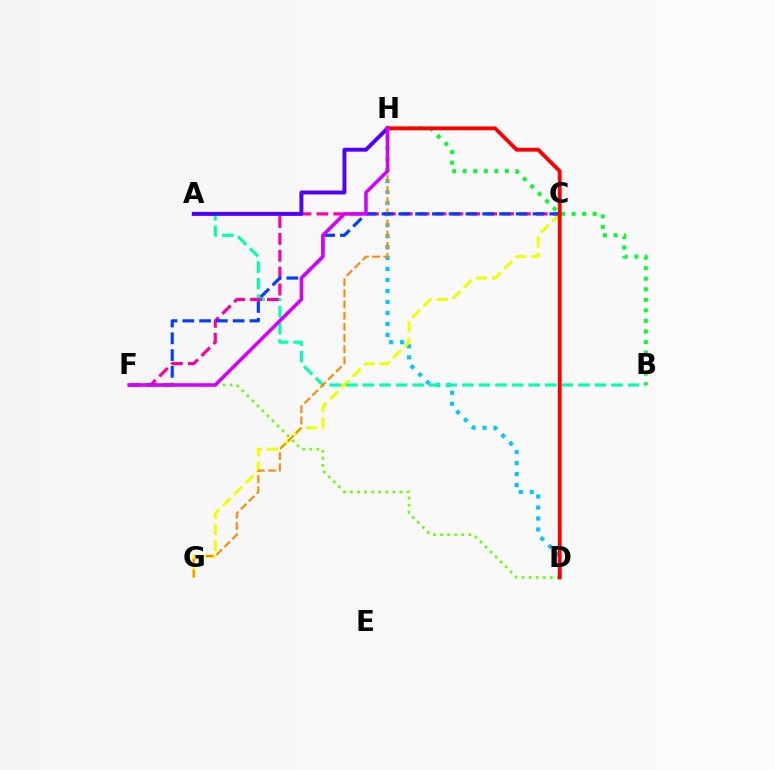{('D', 'H'): [{'color': '#00c7ff', 'line_style': 'dotted', 'thickness': 2.98}, {'color': '#ff0000', 'line_style': 'solid', 'thickness': 2.77}], ('C', 'G'): [{'color': '#eeff00', 'line_style': 'dashed', 'thickness': 2.18}], ('A', 'B'): [{'color': '#00ffaf', 'line_style': 'dashed', 'thickness': 2.25}], ('C', 'F'): [{'color': '#ff00a0', 'line_style': 'dashed', 'thickness': 2.29}, {'color': '#003fff', 'line_style': 'dashed', 'thickness': 2.28}], ('G', 'H'): [{'color': '#ff8800', 'line_style': 'dashed', 'thickness': 1.52}], ('D', 'F'): [{'color': '#66ff00', 'line_style': 'dotted', 'thickness': 1.92}], ('B', 'H'): [{'color': '#00ff27', 'line_style': 'dotted', 'thickness': 2.86}], ('A', 'H'): [{'color': '#4f00ff', 'line_style': 'solid', 'thickness': 2.83}], ('F', 'H'): [{'color': '#d600ff', 'line_style': 'solid', 'thickness': 2.56}]}